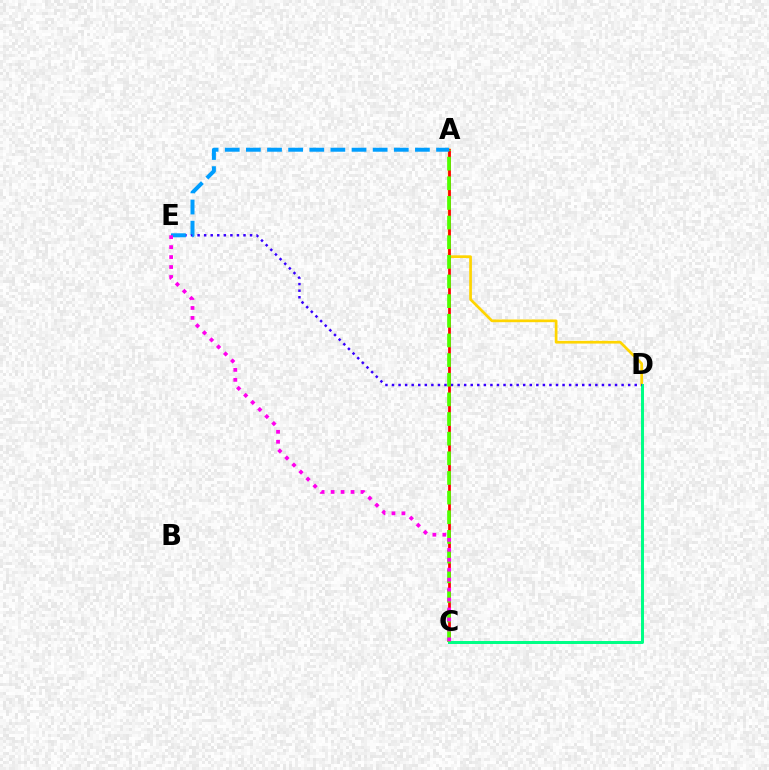{('A', 'D'): [{'color': '#ffd500', 'line_style': 'solid', 'thickness': 1.95}], ('A', 'C'): [{'color': '#ff0000', 'line_style': 'solid', 'thickness': 1.97}, {'color': '#4fff00', 'line_style': 'dashed', 'thickness': 2.67}], ('C', 'D'): [{'color': '#00ff86', 'line_style': 'solid', 'thickness': 2.16}], ('D', 'E'): [{'color': '#3700ff', 'line_style': 'dotted', 'thickness': 1.78}], ('A', 'E'): [{'color': '#009eff', 'line_style': 'dashed', 'thickness': 2.87}], ('C', 'E'): [{'color': '#ff00ed', 'line_style': 'dotted', 'thickness': 2.71}]}